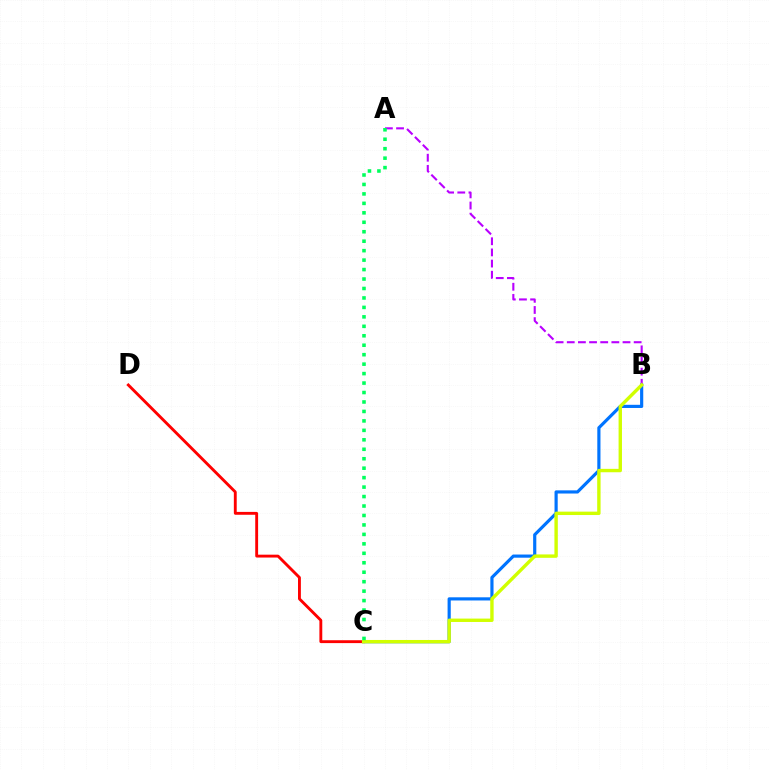{('B', 'C'): [{'color': '#0074ff', 'line_style': 'solid', 'thickness': 2.28}, {'color': '#d1ff00', 'line_style': 'solid', 'thickness': 2.44}], ('A', 'B'): [{'color': '#b900ff', 'line_style': 'dashed', 'thickness': 1.51}], ('C', 'D'): [{'color': '#ff0000', 'line_style': 'solid', 'thickness': 2.07}], ('A', 'C'): [{'color': '#00ff5c', 'line_style': 'dotted', 'thickness': 2.57}]}